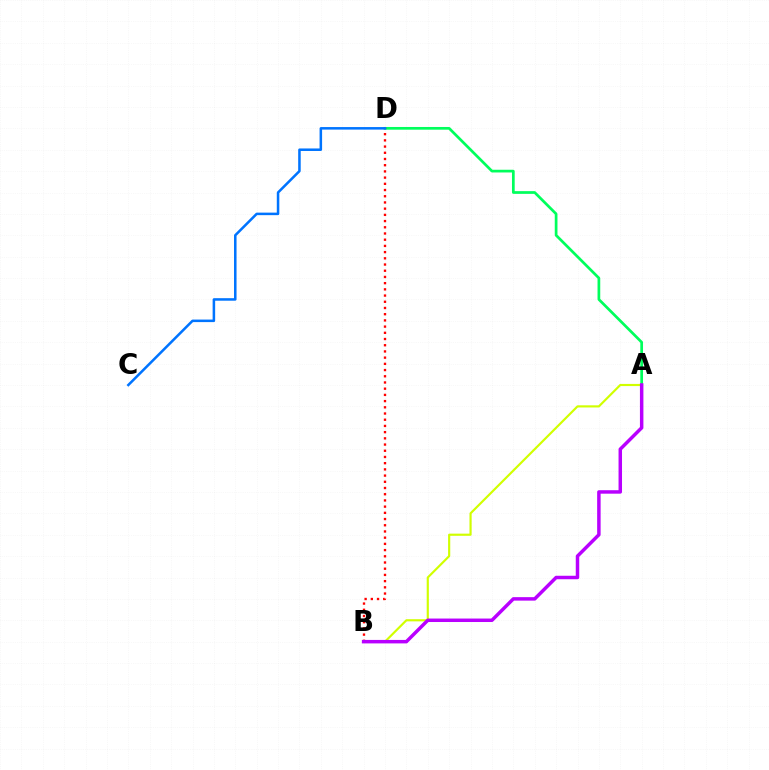{('A', 'D'): [{'color': '#00ff5c', 'line_style': 'solid', 'thickness': 1.96}], ('B', 'D'): [{'color': '#ff0000', 'line_style': 'dotted', 'thickness': 1.69}], ('A', 'B'): [{'color': '#d1ff00', 'line_style': 'solid', 'thickness': 1.56}, {'color': '#b900ff', 'line_style': 'solid', 'thickness': 2.5}], ('C', 'D'): [{'color': '#0074ff', 'line_style': 'solid', 'thickness': 1.82}]}